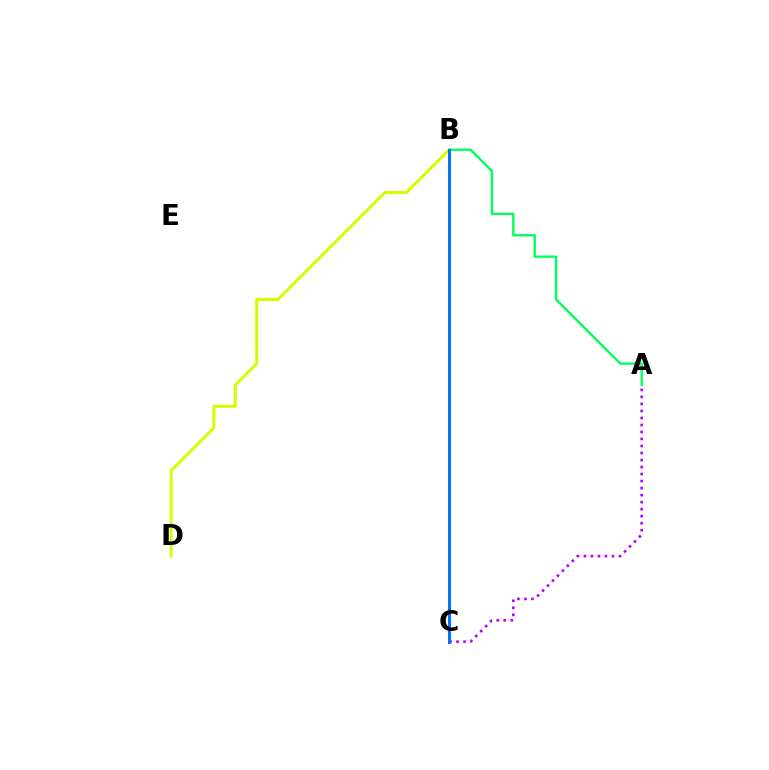{('A', 'B'): [{'color': '#00ff5c', 'line_style': 'solid', 'thickness': 1.69}], ('B', 'C'): [{'color': '#ff0000', 'line_style': 'dashed', 'thickness': 1.86}, {'color': '#0074ff', 'line_style': 'solid', 'thickness': 2.19}], ('B', 'D'): [{'color': '#d1ff00', 'line_style': 'solid', 'thickness': 2.13}], ('A', 'C'): [{'color': '#b900ff', 'line_style': 'dotted', 'thickness': 1.91}]}